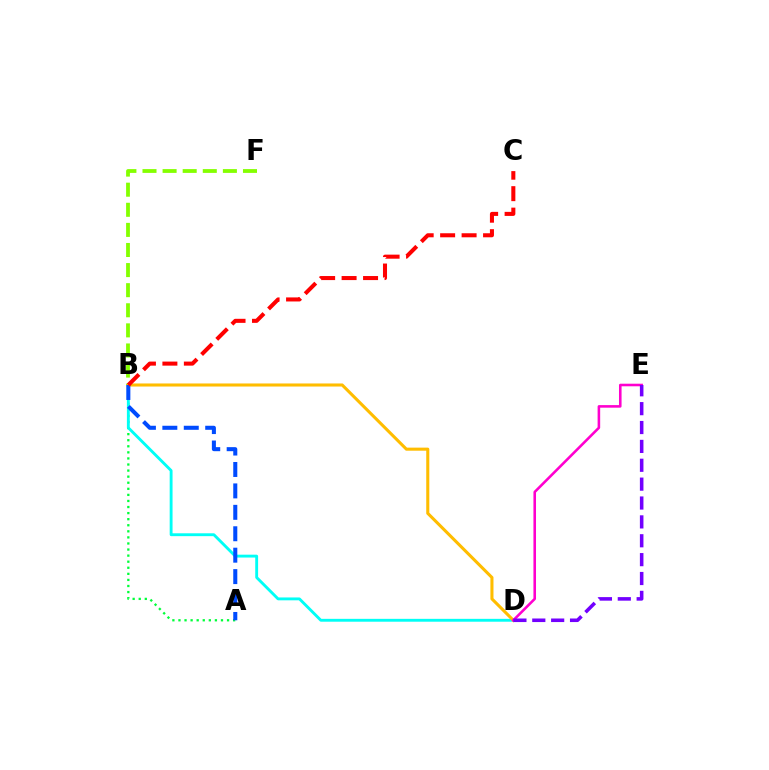{('A', 'B'): [{'color': '#00ff39', 'line_style': 'dotted', 'thickness': 1.65}, {'color': '#004bff', 'line_style': 'dashed', 'thickness': 2.91}], ('B', 'D'): [{'color': '#00fff6', 'line_style': 'solid', 'thickness': 2.07}, {'color': '#ffbd00', 'line_style': 'solid', 'thickness': 2.21}], ('B', 'F'): [{'color': '#84ff00', 'line_style': 'dashed', 'thickness': 2.73}], ('B', 'C'): [{'color': '#ff0000', 'line_style': 'dashed', 'thickness': 2.92}], ('D', 'E'): [{'color': '#ff00cf', 'line_style': 'solid', 'thickness': 1.86}, {'color': '#7200ff', 'line_style': 'dashed', 'thickness': 2.56}]}